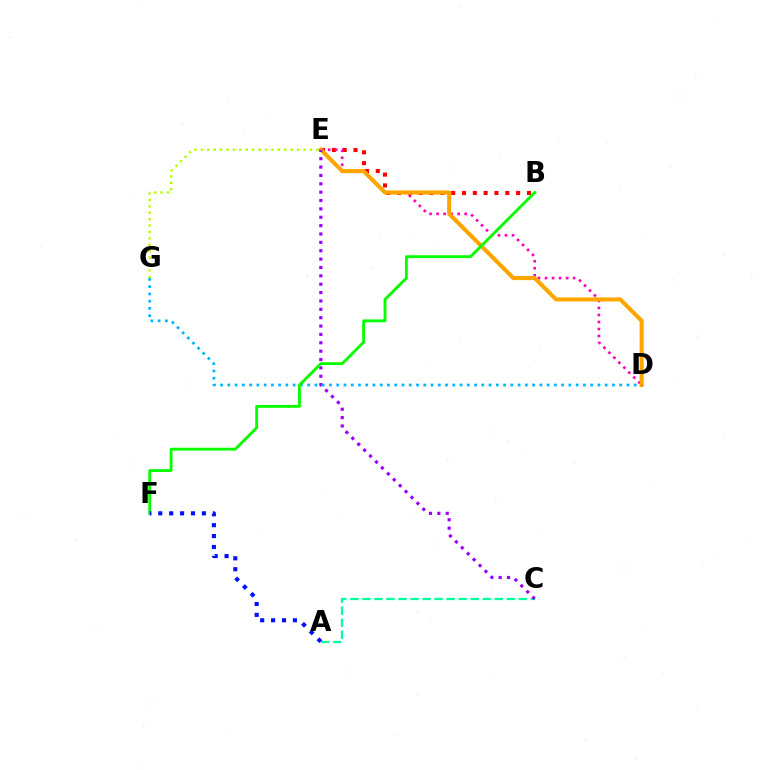{('B', 'E'): [{'color': '#ff0000', 'line_style': 'dotted', 'thickness': 2.94}], ('D', 'E'): [{'color': '#ff00bd', 'line_style': 'dotted', 'thickness': 1.91}, {'color': '#ffa500', 'line_style': 'solid', 'thickness': 2.93}], ('A', 'C'): [{'color': '#00ff9d', 'line_style': 'dashed', 'thickness': 1.63}], ('C', 'E'): [{'color': '#9b00ff', 'line_style': 'dotted', 'thickness': 2.27}], ('D', 'G'): [{'color': '#00b5ff', 'line_style': 'dotted', 'thickness': 1.97}], ('B', 'F'): [{'color': '#08ff00', 'line_style': 'solid', 'thickness': 2.06}], ('E', 'G'): [{'color': '#b3ff00', 'line_style': 'dotted', 'thickness': 1.74}], ('A', 'F'): [{'color': '#0010ff', 'line_style': 'dotted', 'thickness': 2.96}]}